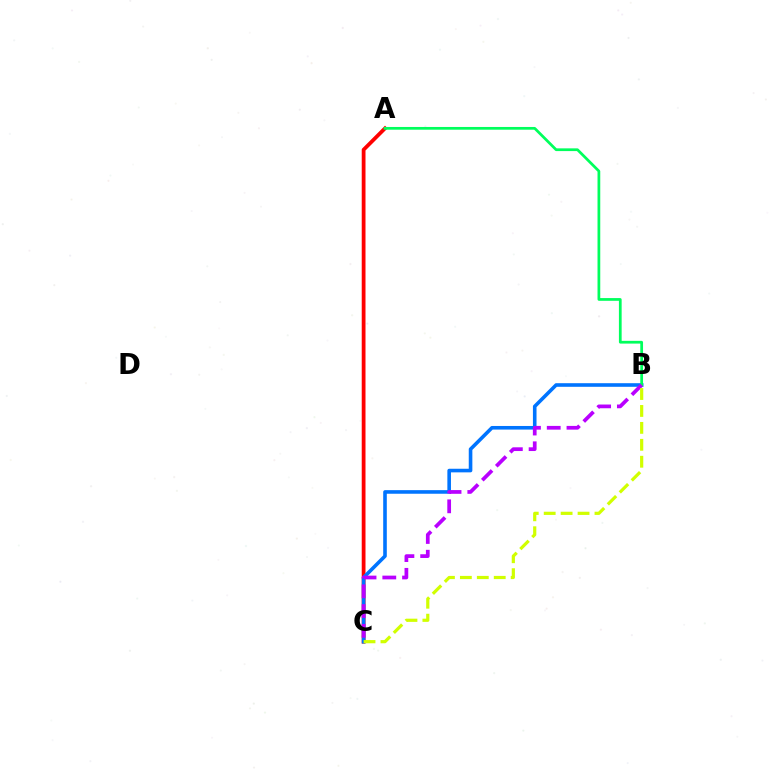{('A', 'C'): [{'color': '#ff0000', 'line_style': 'solid', 'thickness': 2.72}], ('B', 'C'): [{'color': '#0074ff', 'line_style': 'solid', 'thickness': 2.59}, {'color': '#b900ff', 'line_style': 'dashed', 'thickness': 2.68}, {'color': '#d1ff00', 'line_style': 'dashed', 'thickness': 2.3}], ('A', 'B'): [{'color': '#00ff5c', 'line_style': 'solid', 'thickness': 1.97}]}